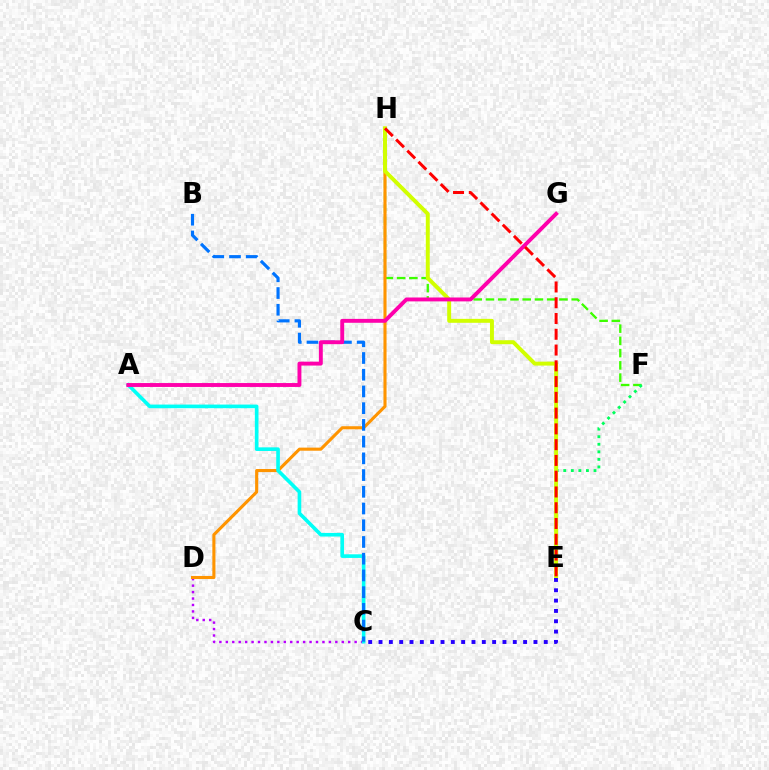{('F', 'H'): [{'color': '#3dff00', 'line_style': 'dashed', 'thickness': 1.66}], ('C', 'D'): [{'color': '#b900ff', 'line_style': 'dotted', 'thickness': 1.75}], ('D', 'H'): [{'color': '#ff9400', 'line_style': 'solid', 'thickness': 2.23}], ('A', 'C'): [{'color': '#00fff6', 'line_style': 'solid', 'thickness': 2.62}], ('B', 'C'): [{'color': '#0074ff', 'line_style': 'dashed', 'thickness': 2.27}], ('E', 'F'): [{'color': '#00ff5c', 'line_style': 'dotted', 'thickness': 2.05}], ('E', 'H'): [{'color': '#d1ff00', 'line_style': 'solid', 'thickness': 2.84}, {'color': '#ff0000', 'line_style': 'dashed', 'thickness': 2.14}], ('C', 'E'): [{'color': '#2500ff', 'line_style': 'dotted', 'thickness': 2.81}], ('A', 'G'): [{'color': '#ff00ac', 'line_style': 'solid', 'thickness': 2.81}]}